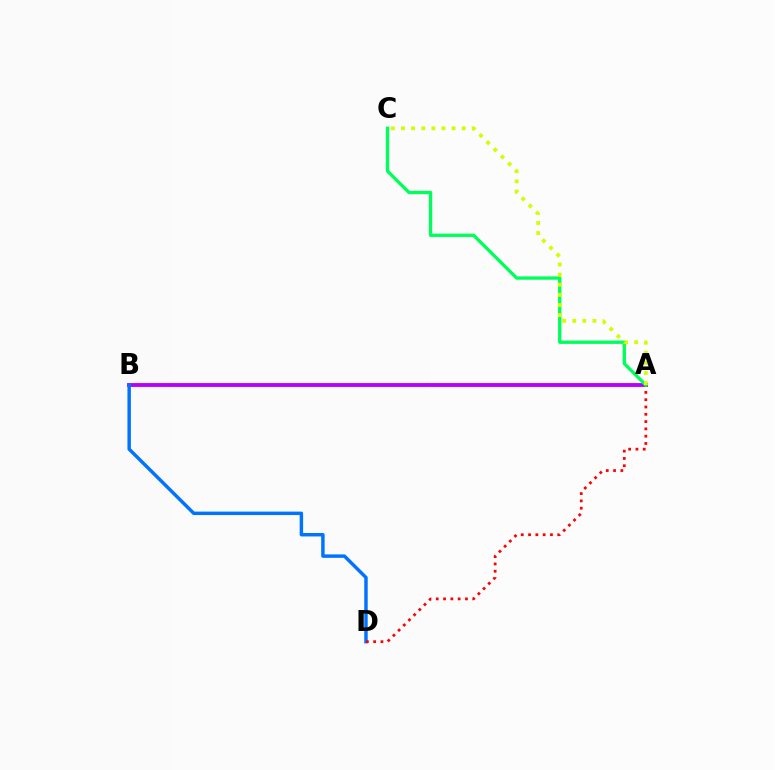{('A', 'B'): [{'color': '#b900ff', 'line_style': 'solid', 'thickness': 2.78}], ('B', 'D'): [{'color': '#0074ff', 'line_style': 'solid', 'thickness': 2.48}], ('A', 'D'): [{'color': '#ff0000', 'line_style': 'dotted', 'thickness': 1.98}], ('A', 'C'): [{'color': '#00ff5c', 'line_style': 'solid', 'thickness': 2.4}, {'color': '#d1ff00', 'line_style': 'dotted', 'thickness': 2.75}]}